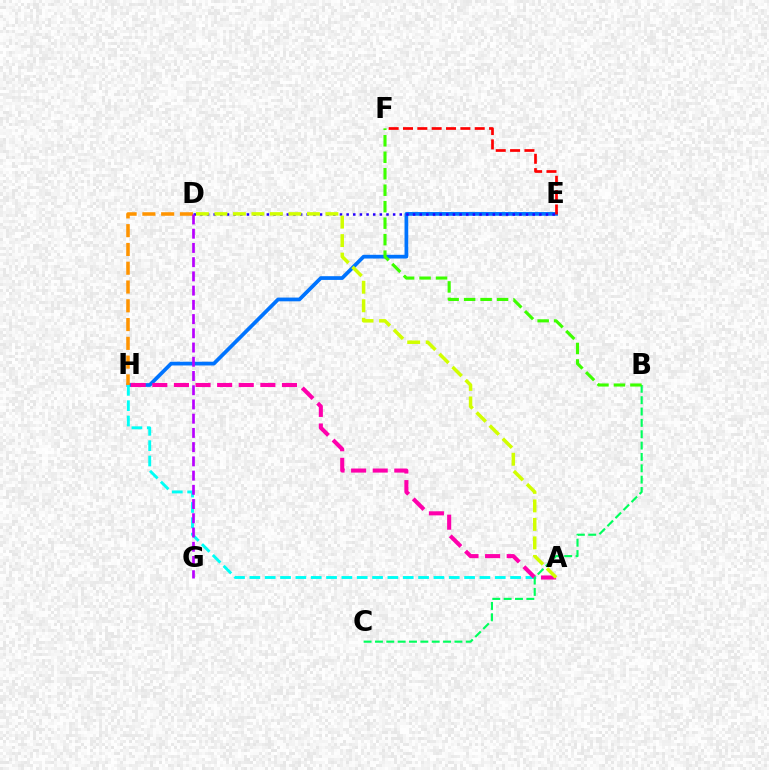{('E', 'H'): [{'color': '#0074ff', 'line_style': 'solid', 'thickness': 2.69}], ('D', 'H'): [{'color': '#ff9400', 'line_style': 'dashed', 'thickness': 2.55}], ('A', 'H'): [{'color': '#00fff6', 'line_style': 'dashed', 'thickness': 2.08}, {'color': '#ff00ac', 'line_style': 'dashed', 'thickness': 2.94}], ('D', 'E'): [{'color': '#2500ff', 'line_style': 'dotted', 'thickness': 1.81}], ('B', 'C'): [{'color': '#00ff5c', 'line_style': 'dashed', 'thickness': 1.54}], ('B', 'F'): [{'color': '#3dff00', 'line_style': 'dashed', 'thickness': 2.24}], ('A', 'D'): [{'color': '#d1ff00', 'line_style': 'dashed', 'thickness': 2.51}], ('D', 'G'): [{'color': '#b900ff', 'line_style': 'dashed', 'thickness': 1.93}], ('E', 'F'): [{'color': '#ff0000', 'line_style': 'dashed', 'thickness': 1.95}]}